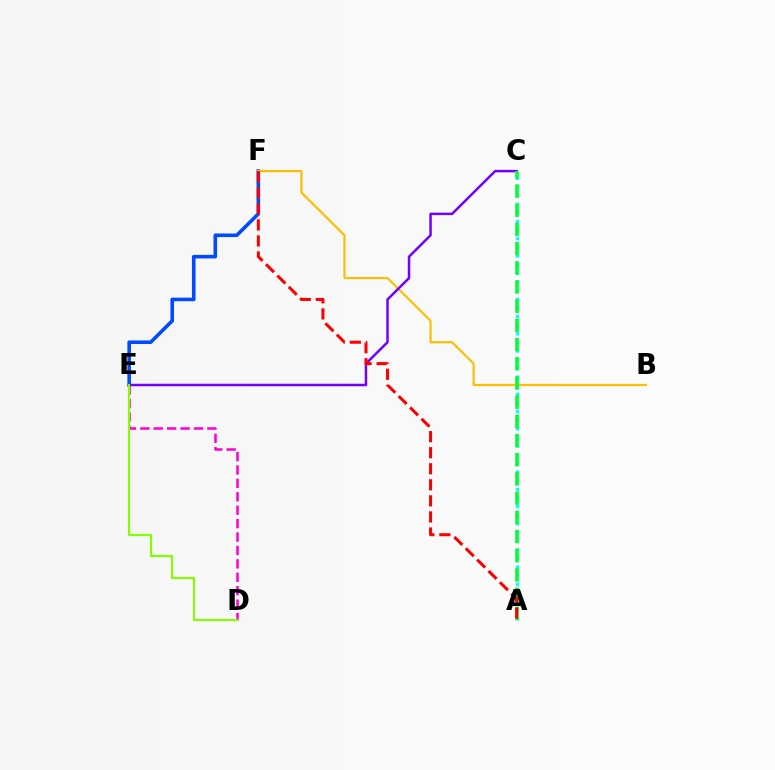{('E', 'F'): [{'color': '#004bff', 'line_style': 'solid', 'thickness': 2.59}], ('D', 'E'): [{'color': '#ff00cf', 'line_style': 'dashed', 'thickness': 1.82}, {'color': '#84ff00', 'line_style': 'solid', 'thickness': 1.53}], ('B', 'F'): [{'color': '#ffbd00', 'line_style': 'solid', 'thickness': 1.56}], ('C', 'E'): [{'color': '#7200ff', 'line_style': 'solid', 'thickness': 1.79}], ('A', 'C'): [{'color': '#00fff6', 'line_style': 'dotted', 'thickness': 2.35}, {'color': '#00ff39', 'line_style': 'dashed', 'thickness': 2.61}], ('A', 'F'): [{'color': '#ff0000', 'line_style': 'dashed', 'thickness': 2.18}]}